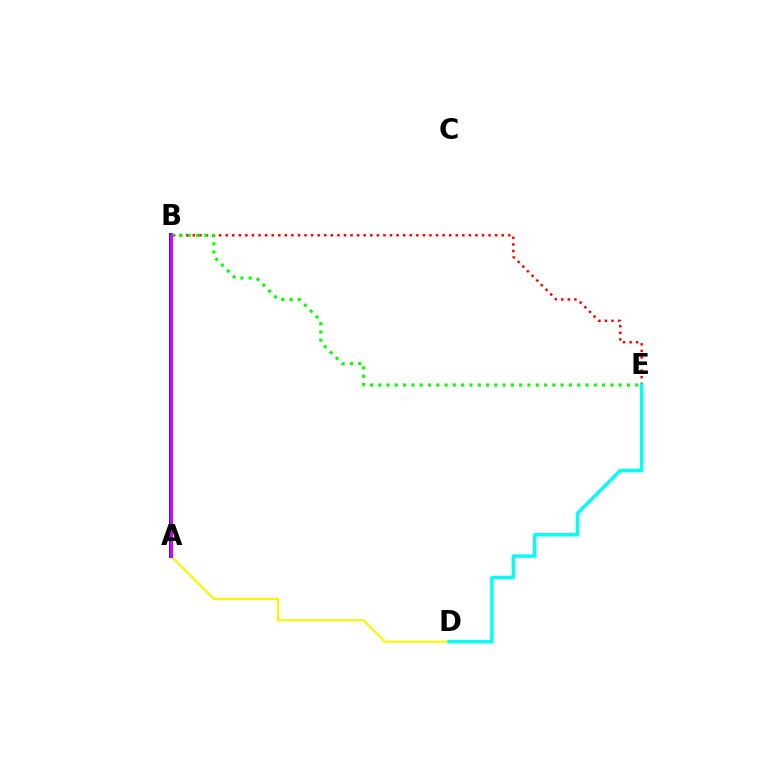{('B', 'E'): [{'color': '#ff0000', 'line_style': 'dotted', 'thickness': 1.79}, {'color': '#08ff00', 'line_style': 'dotted', 'thickness': 2.25}], ('A', 'D'): [{'color': '#fcf500', 'line_style': 'solid', 'thickness': 1.6}], ('A', 'B'): [{'color': '#0010ff', 'line_style': 'solid', 'thickness': 2.76}, {'color': '#ee00ff', 'line_style': 'solid', 'thickness': 1.94}], ('D', 'E'): [{'color': '#00fff6', 'line_style': 'solid', 'thickness': 2.48}]}